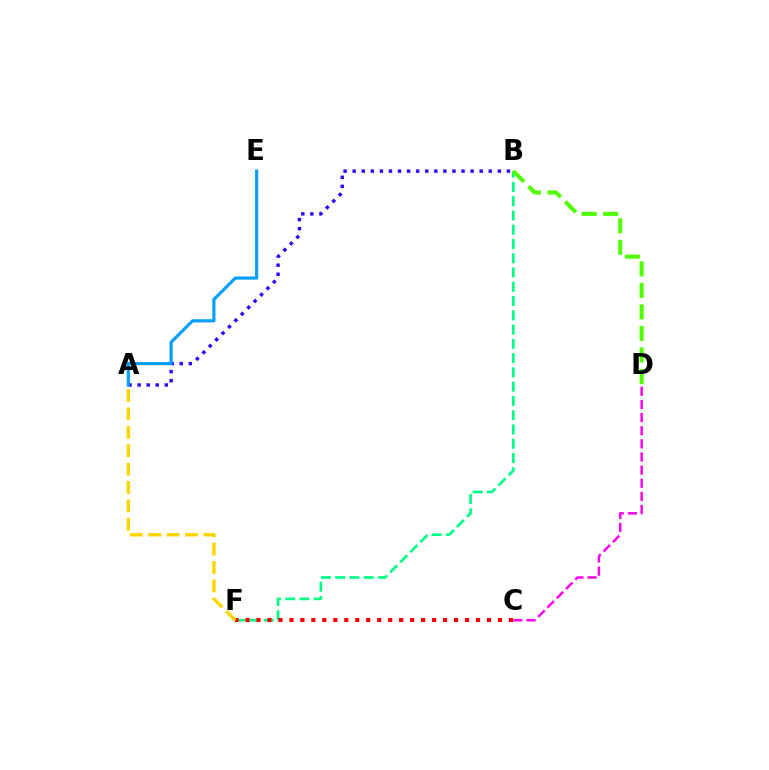{('B', 'F'): [{'color': '#00ff86', 'line_style': 'dashed', 'thickness': 1.94}], ('C', 'F'): [{'color': '#ff0000', 'line_style': 'dotted', 'thickness': 2.98}], ('C', 'D'): [{'color': '#ff00ed', 'line_style': 'dashed', 'thickness': 1.78}], ('A', 'B'): [{'color': '#3700ff', 'line_style': 'dotted', 'thickness': 2.46}], ('A', 'F'): [{'color': '#ffd500', 'line_style': 'dashed', 'thickness': 2.5}], ('B', 'D'): [{'color': '#4fff00', 'line_style': 'dashed', 'thickness': 2.92}], ('A', 'E'): [{'color': '#009eff', 'line_style': 'solid', 'thickness': 2.27}]}